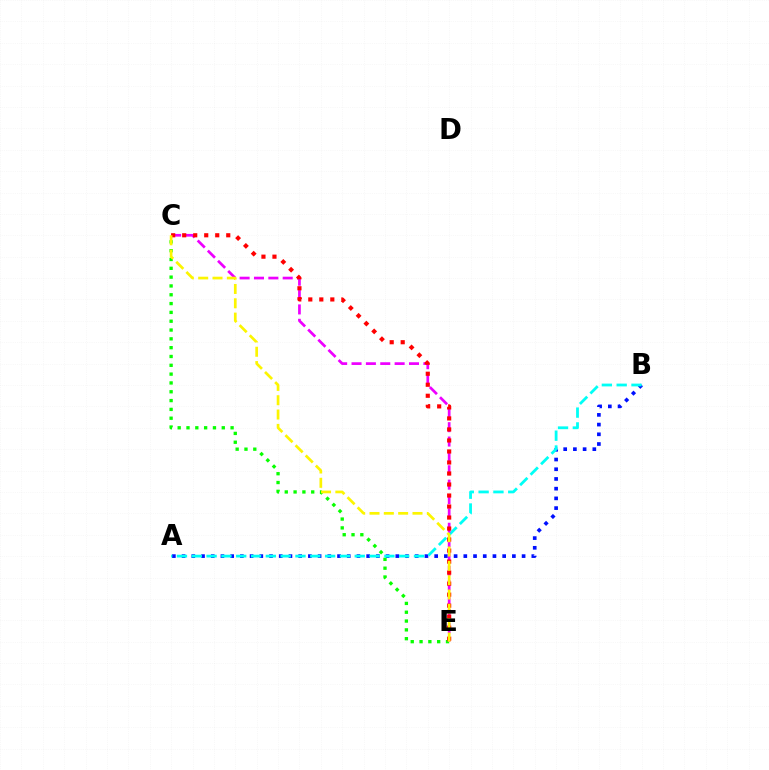{('A', 'B'): [{'color': '#0010ff', 'line_style': 'dotted', 'thickness': 2.64}, {'color': '#00fff6', 'line_style': 'dashed', 'thickness': 2.01}], ('C', 'E'): [{'color': '#08ff00', 'line_style': 'dotted', 'thickness': 2.4}, {'color': '#ee00ff', 'line_style': 'dashed', 'thickness': 1.95}, {'color': '#ff0000', 'line_style': 'dotted', 'thickness': 2.99}, {'color': '#fcf500', 'line_style': 'dashed', 'thickness': 1.95}]}